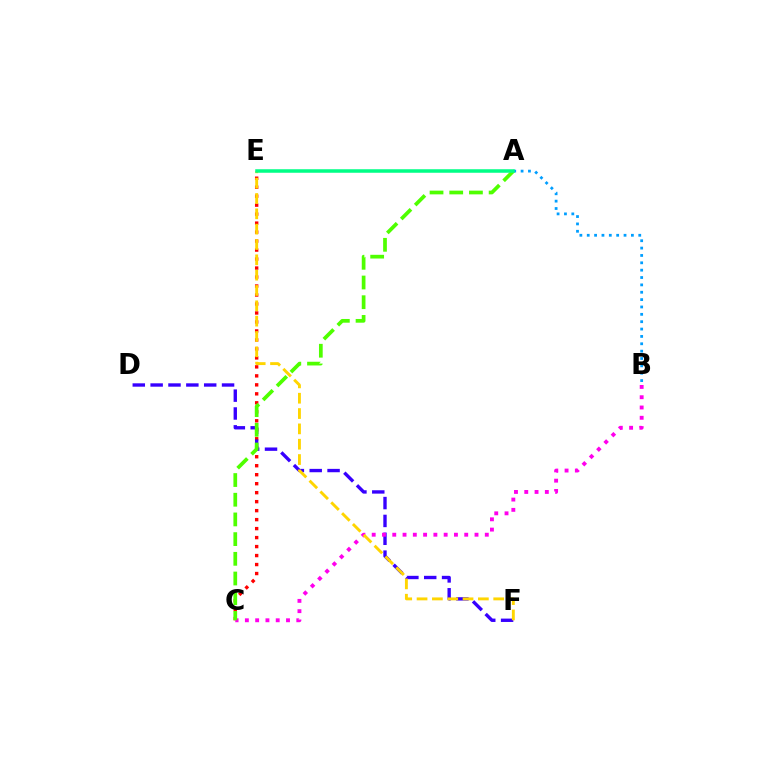{('C', 'E'): [{'color': '#ff0000', 'line_style': 'dotted', 'thickness': 2.44}], ('A', 'B'): [{'color': '#009eff', 'line_style': 'dotted', 'thickness': 2.0}], ('D', 'F'): [{'color': '#3700ff', 'line_style': 'dashed', 'thickness': 2.43}], ('B', 'C'): [{'color': '#ff00ed', 'line_style': 'dotted', 'thickness': 2.79}], ('A', 'C'): [{'color': '#4fff00', 'line_style': 'dashed', 'thickness': 2.68}], ('E', 'F'): [{'color': '#ffd500', 'line_style': 'dashed', 'thickness': 2.08}], ('A', 'E'): [{'color': '#00ff86', 'line_style': 'solid', 'thickness': 2.53}]}